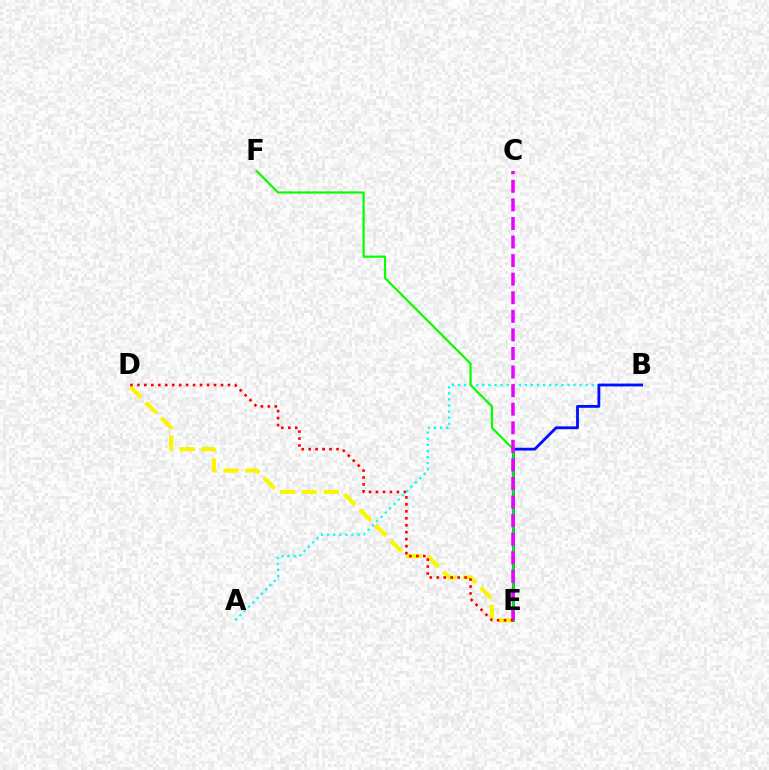{('D', 'E'): [{'color': '#fcf500', 'line_style': 'dashed', 'thickness': 2.97}, {'color': '#ff0000', 'line_style': 'dotted', 'thickness': 1.89}], ('A', 'B'): [{'color': '#00fff6', 'line_style': 'dotted', 'thickness': 1.65}], ('B', 'E'): [{'color': '#0010ff', 'line_style': 'solid', 'thickness': 2.03}], ('E', 'F'): [{'color': '#08ff00', 'line_style': 'solid', 'thickness': 1.6}], ('C', 'E'): [{'color': '#ee00ff', 'line_style': 'dashed', 'thickness': 2.52}]}